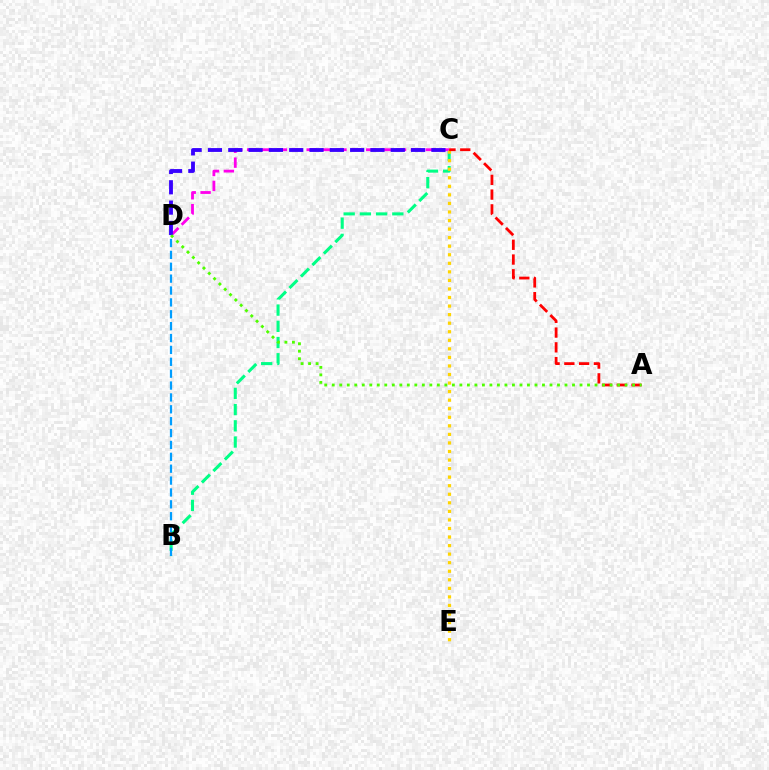{('B', 'C'): [{'color': '#00ff86', 'line_style': 'dashed', 'thickness': 2.2}], ('C', 'D'): [{'color': '#ff00ed', 'line_style': 'dashed', 'thickness': 2.02}, {'color': '#3700ff', 'line_style': 'dashed', 'thickness': 2.76}], ('C', 'E'): [{'color': '#ffd500', 'line_style': 'dotted', 'thickness': 2.32}], ('B', 'D'): [{'color': '#009eff', 'line_style': 'dashed', 'thickness': 1.61}], ('A', 'C'): [{'color': '#ff0000', 'line_style': 'dashed', 'thickness': 2.0}], ('A', 'D'): [{'color': '#4fff00', 'line_style': 'dotted', 'thickness': 2.04}]}